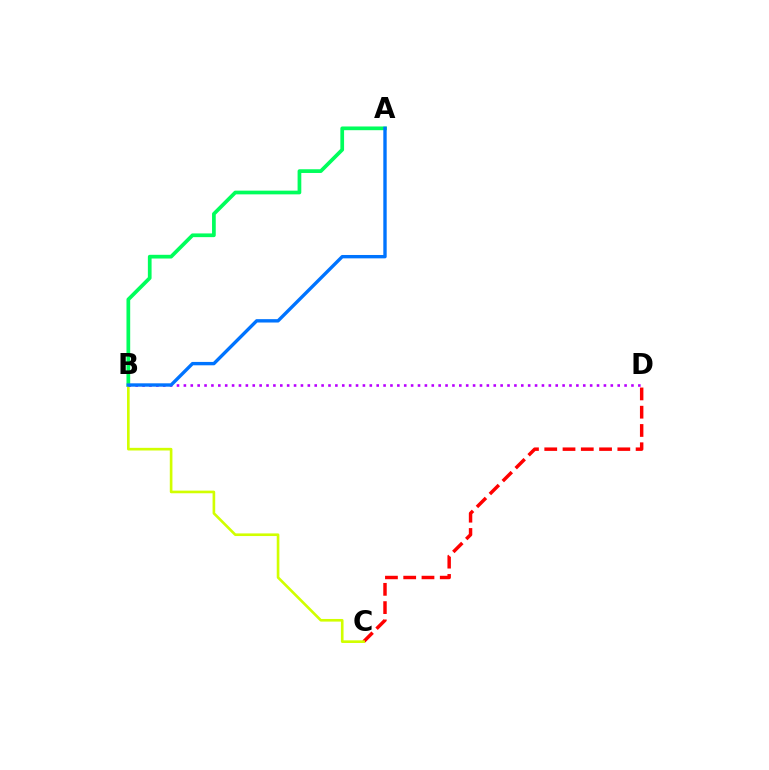{('C', 'D'): [{'color': '#ff0000', 'line_style': 'dashed', 'thickness': 2.48}], ('A', 'B'): [{'color': '#00ff5c', 'line_style': 'solid', 'thickness': 2.67}, {'color': '#0074ff', 'line_style': 'solid', 'thickness': 2.43}], ('B', 'C'): [{'color': '#d1ff00', 'line_style': 'solid', 'thickness': 1.9}], ('B', 'D'): [{'color': '#b900ff', 'line_style': 'dotted', 'thickness': 1.87}]}